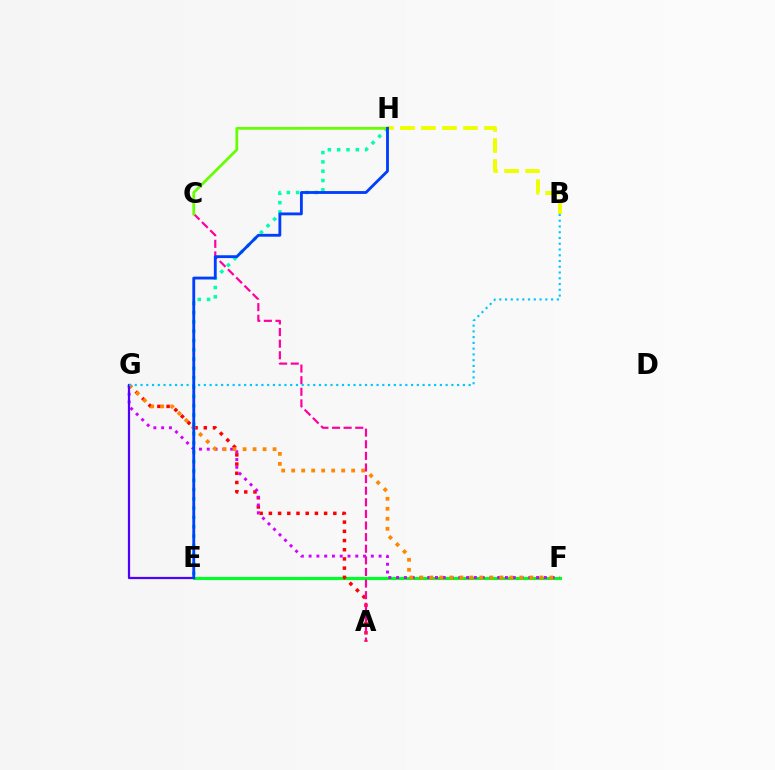{('E', 'H'): [{'color': '#00ffaf', 'line_style': 'dotted', 'thickness': 2.53}, {'color': '#003fff', 'line_style': 'solid', 'thickness': 2.04}], ('B', 'H'): [{'color': '#eeff00', 'line_style': 'dashed', 'thickness': 2.86}], ('E', 'F'): [{'color': '#00ff27', 'line_style': 'solid', 'thickness': 2.26}], ('A', 'G'): [{'color': '#ff0000', 'line_style': 'dotted', 'thickness': 2.5}], ('A', 'C'): [{'color': '#ff00a0', 'line_style': 'dashed', 'thickness': 1.58}], ('F', 'G'): [{'color': '#d600ff', 'line_style': 'dotted', 'thickness': 2.11}, {'color': '#ff8800', 'line_style': 'dotted', 'thickness': 2.72}], ('C', 'H'): [{'color': '#66ff00', 'line_style': 'solid', 'thickness': 2.0}], ('E', 'G'): [{'color': '#4f00ff', 'line_style': 'solid', 'thickness': 1.6}], ('B', 'G'): [{'color': '#00c7ff', 'line_style': 'dotted', 'thickness': 1.56}]}